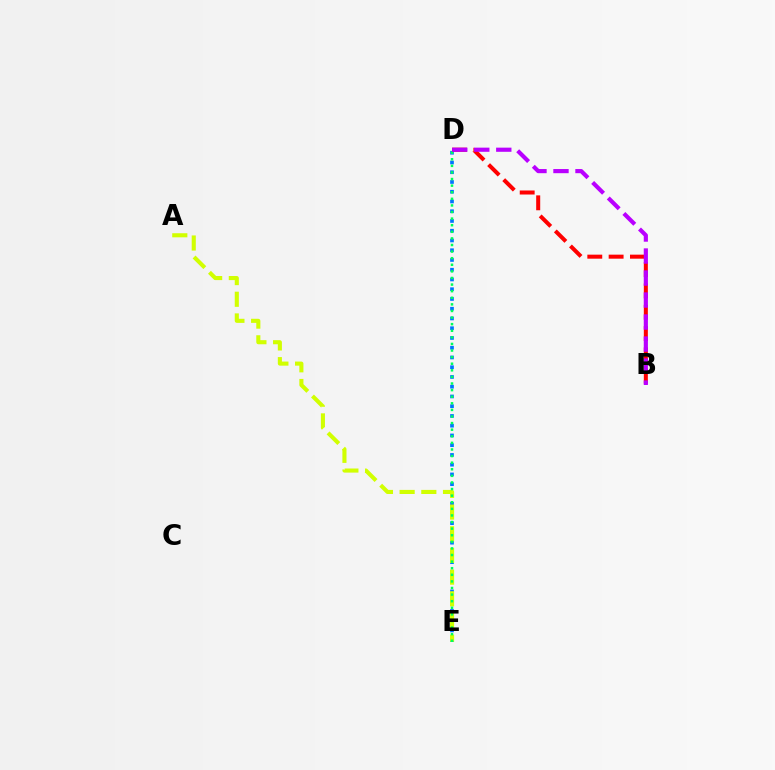{('D', 'E'): [{'color': '#0074ff', 'line_style': 'dotted', 'thickness': 2.65}, {'color': '#00ff5c', 'line_style': 'dotted', 'thickness': 1.79}], ('A', 'E'): [{'color': '#d1ff00', 'line_style': 'dashed', 'thickness': 2.95}], ('B', 'D'): [{'color': '#ff0000', 'line_style': 'dashed', 'thickness': 2.9}, {'color': '#b900ff', 'line_style': 'dashed', 'thickness': 2.99}]}